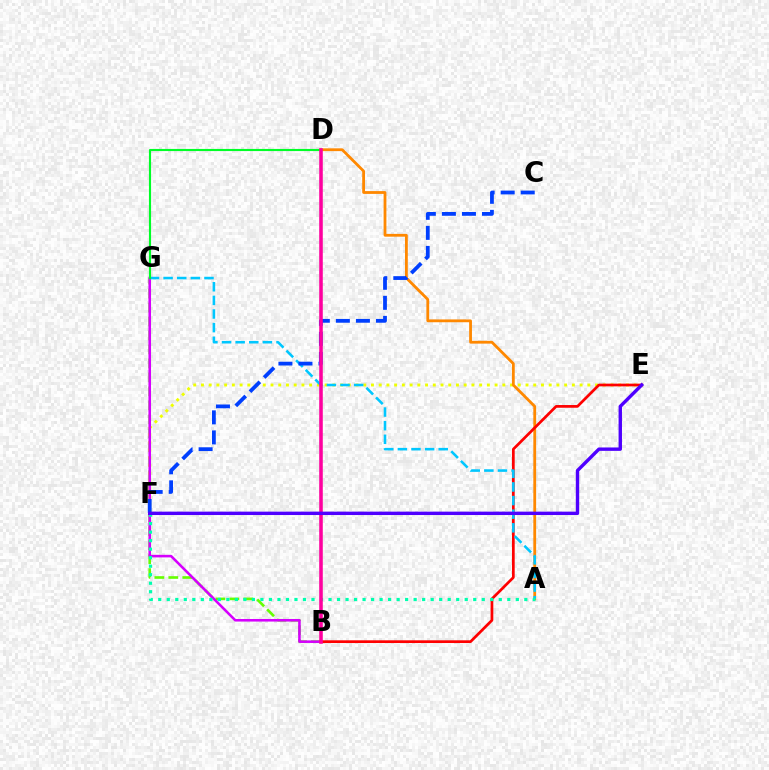{('B', 'G'): [{'color': '#66ff00', 'line_style': 'dashed', 'thickness': 1.9}, {'color': '#d600ff', 'line_style': 'solid', 'thickness': 1.85}], ('E', 'F'): [{'color': '#eeff00', 'line_style': 'dotted', 'thickness': 2.1}, {'color': '#4f00ff', 'line_style': 'solid', 'thickness': 2.45}], ('A', 'D'): [{'color': '#ff8800', 'line_style': 'solid', 'thickness': 2.02}], ('B', 'E'): [{'color': '#ff0000', 'line_style': 'solid', 'thickness': 1.96}], ('A', 'G'): [{'color': '#00c7ff', 'line_style': 'dashed', 'thickness': 1.85}], ('D', 'G'): [{'color': '#00ff27', 'line_style': 'solid', 'thickness': 1.54}], ('C', 'F'): [{'color': '#003fff', 'line_style': 'dashed', 'thickness': 2.72}], ('A', 'F'): [{'color': '#00ffaf', 'line_style': 'dotted', 'thickness': 2.31}], ('B', 'D'): [{'color': '#ff00a0', 'line_style': 'solid', 'thickness': 2.57}]}